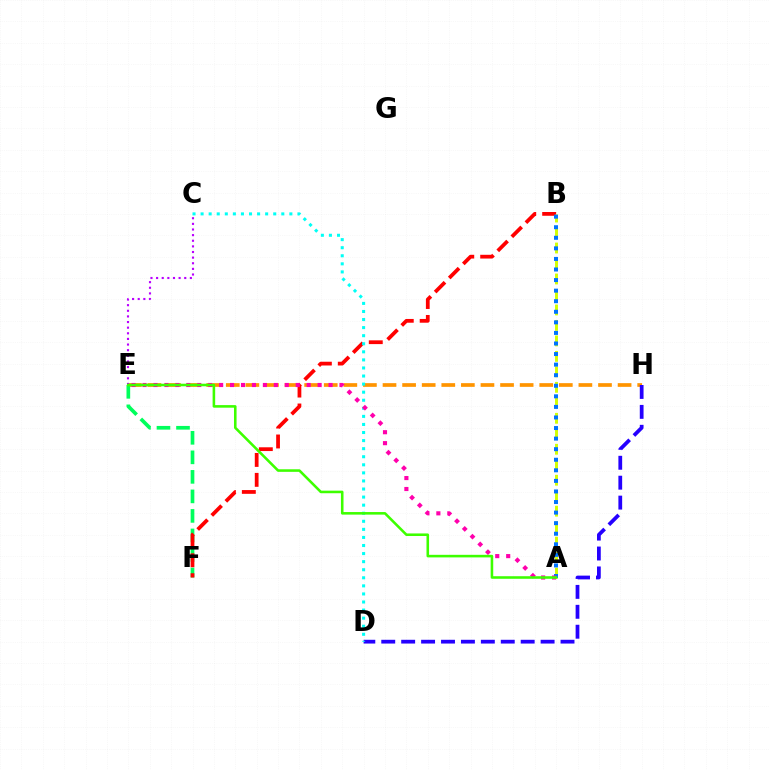{('E', 'H'): [{'color': '#ff9400', 'line_style': 'dashed', 'thickness': 2.66}], ('D', 'H'): [{'color': '#2500ff', 'line_style': 'dashed', 'thickness': 2.71}], ('E', 'F'): [{'color': '#00ff5c', 'line_style': 'dashed', 'thickness': 2.65}], ('B', 'F'): [{'color': '#ff0000', 'line_style': 'dashed', 'thickness': 2.71}], ('A', 'B'): [{'color': '#d1ff00', 'line_style': 'dashed', 'thickness': 2.1}, {'color': '#0074ff', 'line_style': 'dotted', 'thickness': 2.87}], ('C', 'D'): [{'color': '#00fff6', 'line_style': 'dotted', 'thickness': 2.19}], ('C', 'E'): [{'color': '#b900ff', 'line_style': 'dotted', 'thickness': 1.53}], ('A', 'E'): [{'color': '#ff00ac', 'line_style': 'dotted', 'thickness': 2.97}, {'color': '#3dff00', 'line_style': 'solid', 'thickness': 1.85}]}